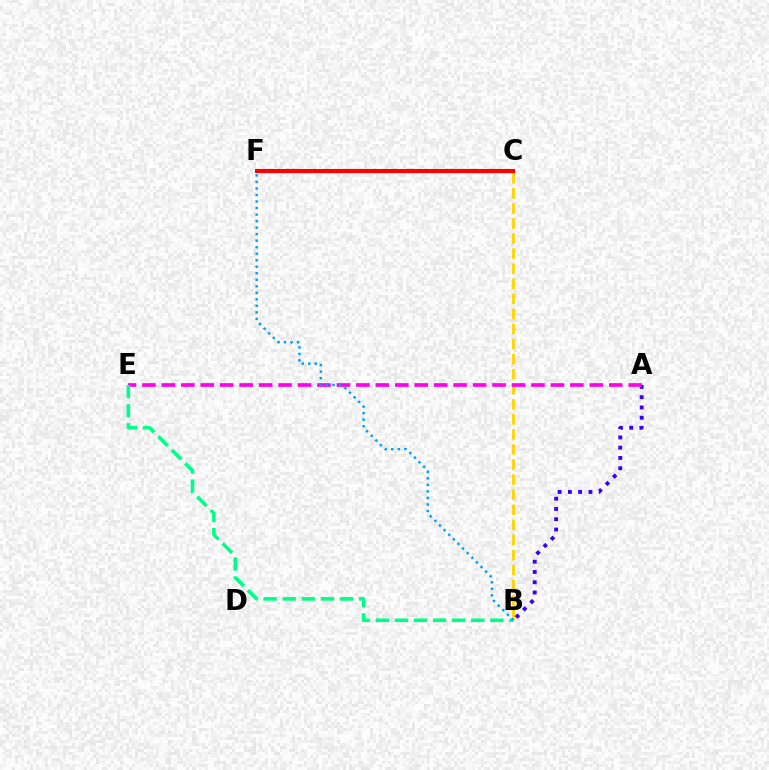{('B', 'C'): [{'color': '#ffd500', 'line_style': 'dashed', 'thickness': 2.05}], ('A', 'B'): [{'color': '#3700ff', 'line_style': 'dotted', 'thickness': 2.79}], ('A', 'E'): [{'color': '#ff00ed', 'line_style': 'dashed', 'thickness': 2.64}], ('C', 'F'): [{'color': '#4fff00', 'line_style': 'solid', 'thickness': 2.44}, {'color': '#ff0000', 'line_style': 'solid', 'thickness': 2.93}], ('B', 'E'): [{'color': '#00ff86', 'line_style': 'dashed', 'thickness': 2.59}], ('B', 'F'): [{'color': '#009eff', 'line_style': 'dotted', 'thickness': 1.77}]}